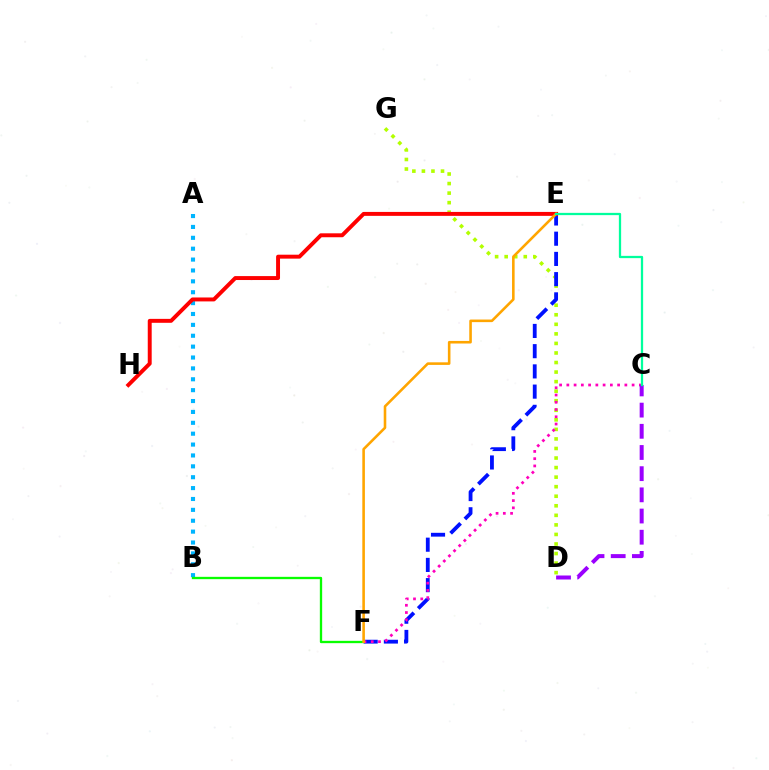{('A', 'B'): [{'color': '#00b5ff', 'line_style': 'dotted', 'thickness': 2.96}], ('D', 'G'): [{'color': '#b3ff00', 'line_style': 'dotted', 'thickness': 2.59}], ('E', 'F'): [{'color': '#0010ff', 'line_style': 'dashed', 'thickness': 2.75}, {'color': '#ffa500', 'line_style': 'solid', 'thickness': 1.86}], ('B', 'F'): [{'color': '#08ff00', 'line_style': 'solid', 'thickness': 1.67}], ('E', 'H'): [{'color': '#ff0000', 'line_style': 'solid', 'thickness': 2.83}], ('C', 'F'): [{'color': '#ff00bd', 'line_style': 'dotted', 'thickness': 1.97}], ('C', 'D'): [{'color': '#9b00ff', 'line_style': 'dashed', 'thickness': 2.88}], ('C', 'E'): [{'color': '#00ff9d', 'line_style': 'solid', 'thickness': 1.63}]}